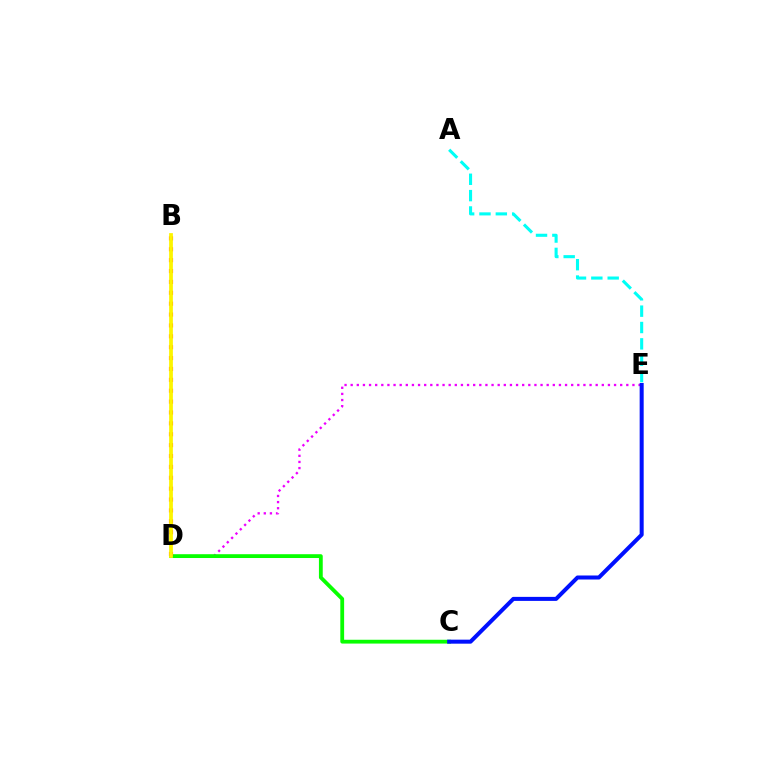{('D', 'E'): [{'color': '#ee00ff', 'line_style': 'dotted', 'thickness': 1.66}], ('C', 'D'): [{'color': '#08ff00', 'line_style': 'solid', 'thickness': 2.74}], ('A', 'E'): [{'color': '#00fff6', 'line_style': 'dashed', 'thickness': 2.22}], ('B', 'D'): [{'color': '#ff0000', 'line_style': 'dotted', 'thickness': 2.96}, {'color': '#fcf500', 'line_style': 'solid', 'thickness': 2.7}], ('C', 'E'): [{'color': '#0010ff', 'line_style': 'solid', 'thickness': 2.9}]}